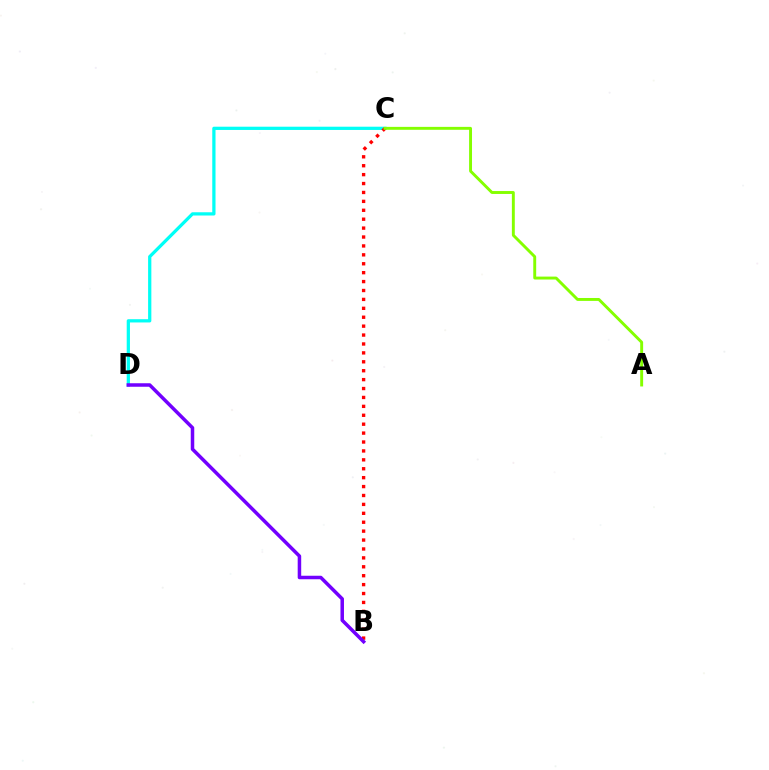{('C', 'D'): [{'color': '#00fff6', 'line_style': 'solid', 'thickness': 2.34}], ('B', 'C'): [{'color': '#ff0000', 'line_style': 'dotted', 'thickness': 2.42}], ('A', 'C'): [{'color': '#84ff00', 'line_style': 'solid', 'thickness': 2.1}], ('B', 'D'): [{'color': '#7200ff', 'line_style': 'solid', 'thickness': 2.53}]}